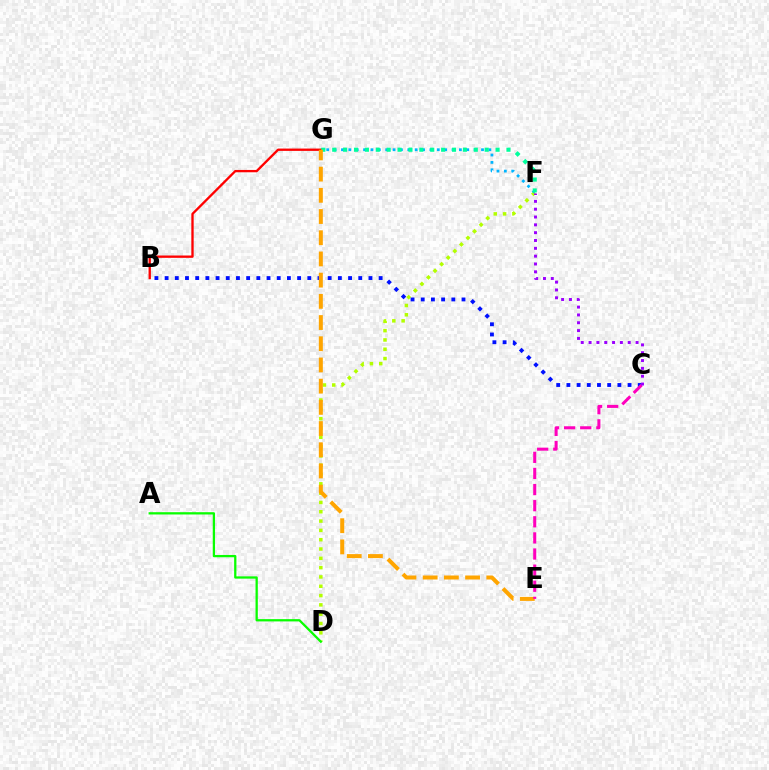{('D', 'F'): [{'color': '#b3ff00', 'line_style': 'dotted', 'thickness': 2.53}], ('F', 'G'): [{'color': '#00b5ff', 'line_style': 'dotted', 'thickness': 2.0}, {'color': '#00ff9d', 'line_style': 'dotted', 'thickness': 2.96}], ('B', 'G'): [{'color': '#ff0000', 'line_style': 'solid', 'thickness': 1.68}], ('A', 'D'): [{'color': '#08ff00', 'line_style': 'solid', 'thickness': 1.64}], ('B', 'C'): [{'color': '#0010ff', 'line_style': 'dotted', 'thickness': 2.77}], ('E', 'G'): [{'color': '#ffa500', 'line_style': 'dashed', 'thickness': 2.88}], ('C', 'E'): [{'color': '#ff00bd', 'line_style': 'dashed', 'thickness': 2.19}], ('C', 'F'): [{'color': '#9b00ff', 'line_style': 'dotted', 'thickness': 2.13}]}